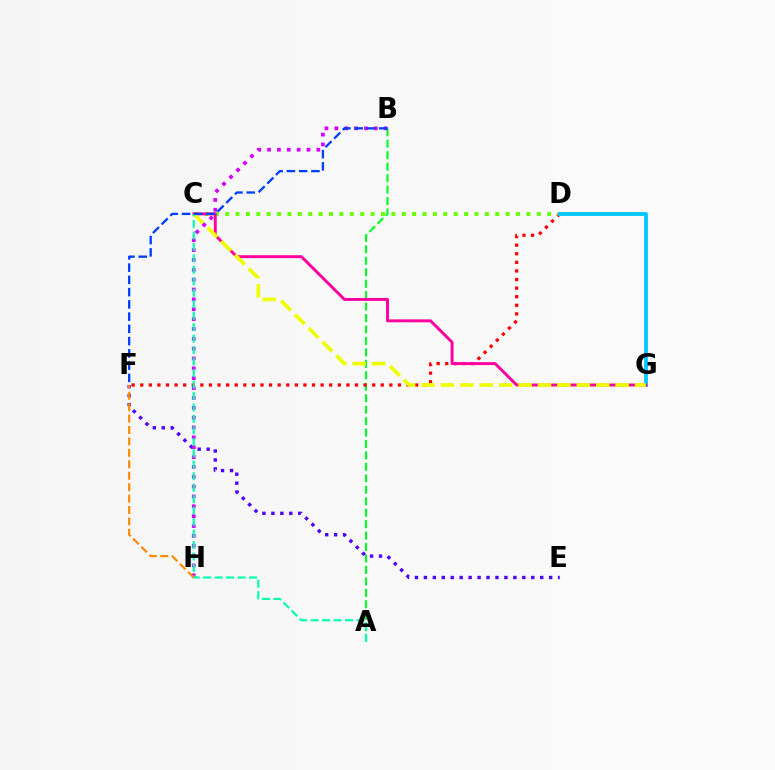{('A', 'B'): [{'color': '#00ff27', 'line_style': 'dashed', 'thickness': 1.56}], ('D', 'F'): [{'color': '#ff0000', 'line_style': 'dotted', 'thickness': 2.33}], ('C', 'D'): [{'color': '#66ff00', 'line_style': 'dotted', 'thickness': 2.82}], ('D', 'G'): [{'color': '#00c7ff', 'line_style': 'solid', 'thickness': 2.73}], ('E', 'F'): [{'color': '#4f00ff', 'line_style': 'dotted', 'thickness': 2.43}], ('C', 'G'): [{'color': '#ff00a0', 'line_style': 'solid', 'thickness': 2.11}, {'color': '#eeff00', 'line_style': 'dashed', 'thickness': 2.64}], ('B', 'H'): [{'color': '#d600ff', 'line_style': 'dotted', 'thickness': 2.68}], ('A', 'C'): [{'color': '#00ffaf', 'line_style': 'dashed', 'thickness': 1.56}], ('F', 'H'): [{'color': '#ff8800', 'line_style': 'dashed', 'thickness': 1.55}], ('B', 'F'): [{'color': '#003fff', 'line_style': 'dashed', 'thickness': 1.66}]}